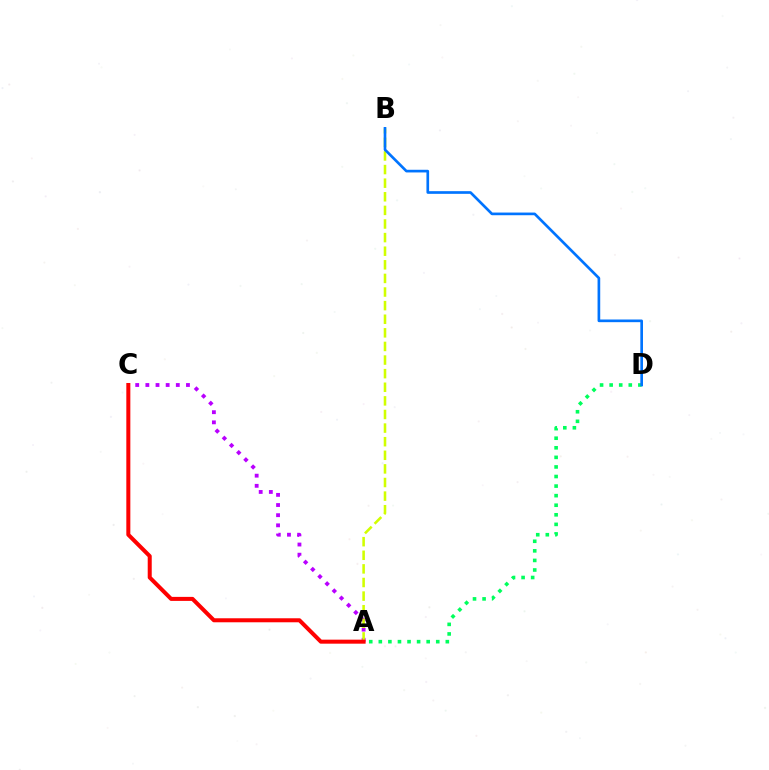{('A', 'C'): [{'color': '#b900ff', 'line_style': 'dotted', 'thickness': 2.76}, {'color': '#ff0000', 'line_style': 'solid', 'thickness': 2.89}], ('A', 'D'): [{'color': '#00ff5c', 'line_style': 'dotted', 'thickness': 2.6}], ('A', 'B'): [{'color': '#d1ff00', 'line_style': 'dashed', 'thickness': 1.85}], ('B', 'D'): [{'color': '#0074ff', 'line_style': 'solid', 'thickness': 1.92}]}